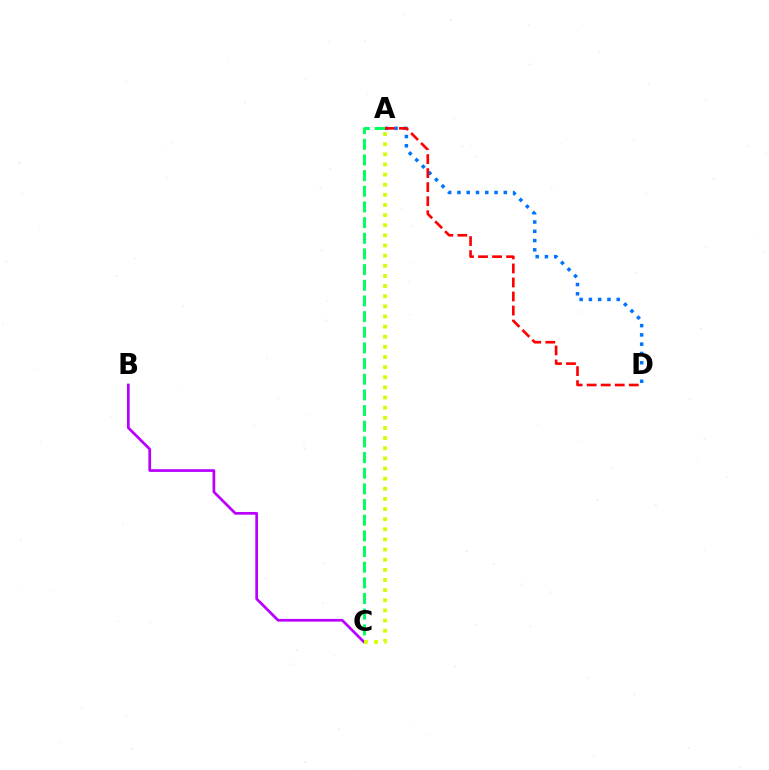{('A', 'C'): [{'color': '#00ff5c', 'line_style': 'dashed', 'thickness': 2.13}, {'color': '#d1ff00', 'line_style': 'dotted', 'thickness': 2.75}], ('A', 'D'): [{'color': '#0074ff', 'line_style': 'dotted', 'thickness': 2.52}, {'color': '#ff0000', 'line_style': 'dashed', 'thickness': 1.91}], ('B', 'C'): [{'color': '#b900ff', 'line_style': 'solid', 'thickness': 1.95}]}